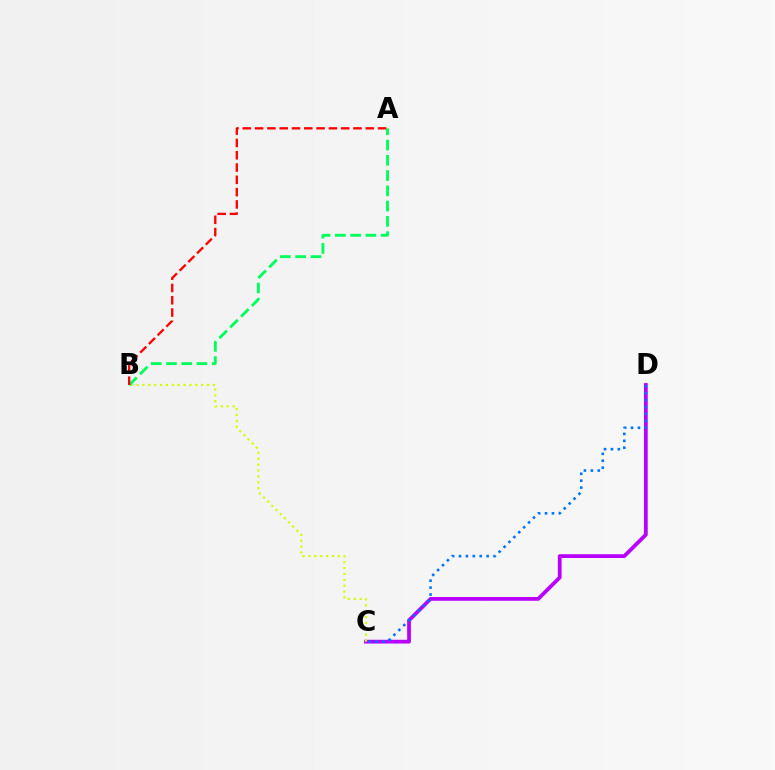{('C', 'D'): [{'color': '#b900ff', 'line_style': 'solid', 'thickness': 2.72}, {'color': '#0074ff', 'line_style': 'dotted', 'thickness': 1.88}], ('B', 'C'): [{'color': '#d1ff00', 'line_style': 'dotted', 'thickness': 1.6}], ('A', 'B'): [{'color': '#00ff5c', 'line_style': 'dashed', 'thickness': 2.07}, {'color': '#ff0000', 'line_style': 'dashed', 'thickness': 1.67}]}